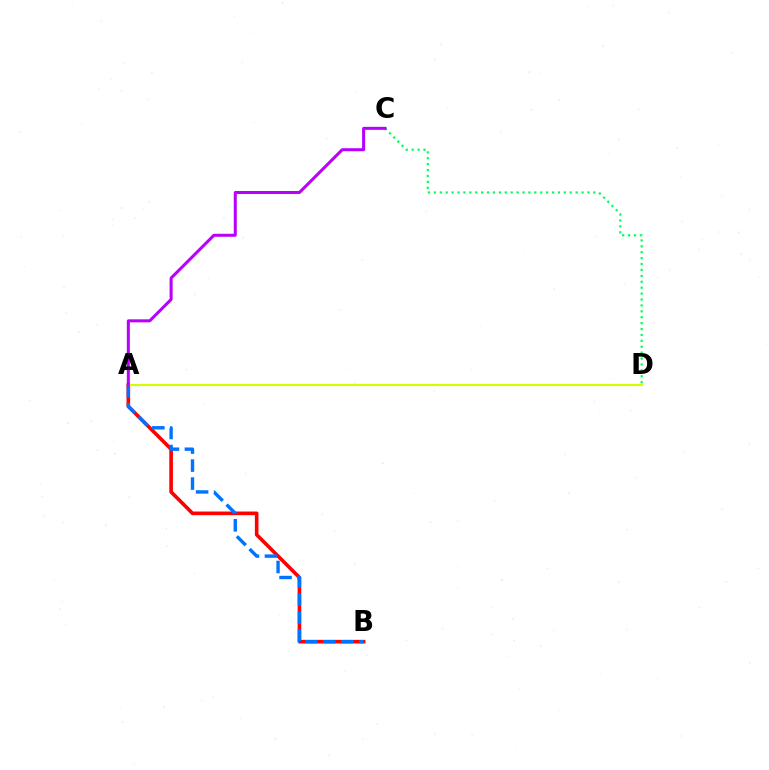{('C', 'D'): [{'color': '#00ff5c', 'line_style': 'dotted', 'thickness': 1.6}], ('A', 'B'): [{'color': '#ff0000', 'line_style': 'solid', 'thickness': 2.6}, {'color': '#0074ff', 'line_style': 'dashed', 'thickness': 2.44}], ('A', 'D'): [{'color': '#d1ff00', 'line_style': 'solid', 'thickness': 1.55}], ('A', 'C'): [{'color': '#b900ff', 'line_style': 'solid', 'thickness': 2.18}]}